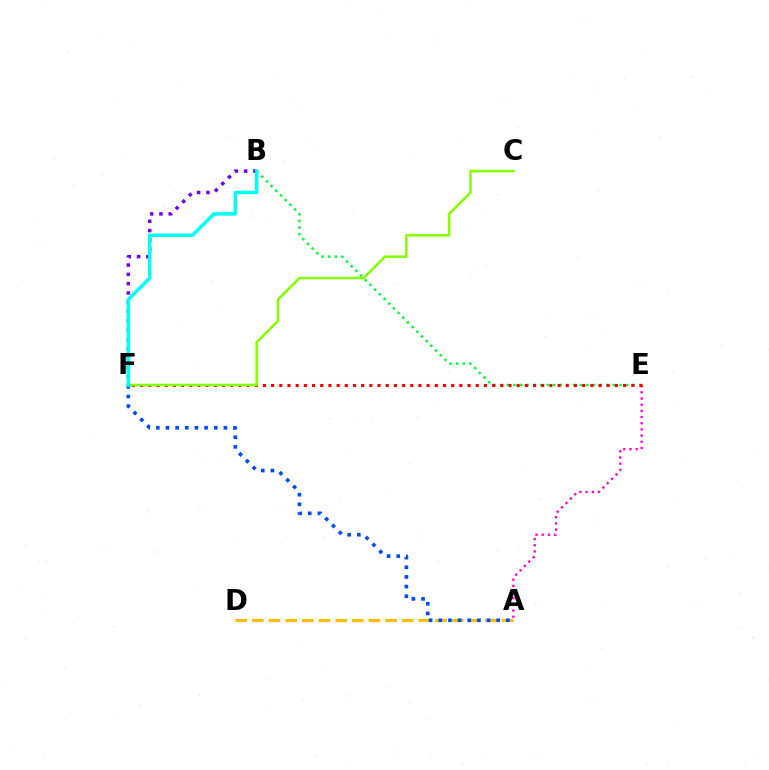{('A', 'E'): [{'color': '#ff00cf', 'line_style': 'dotted', 'thickness': 1.68}], ('A', 'D'): [{'color': '#ffbd00', 'line_style': 'dashed', 'thickness': 2.26}], ('B', 'F'): [{'color': '#7200ff', 'line_style': 'dotted', 'thickness': 2.53}, {'color': '#00fff6', 'line_style': 'solid', 'thickness': 2.52}], ('B', 'E'): [{'color': '#00ff39', 'line_style': 'dotted', 'thickness': 1.8}], ('E', 'F'): [{'color': '#ff0000', 'line_style': 'dotted', 'thickness': 2.22}], ('A', 'F'): [{'color': '#004bff', 'line_style': 'dotted', 'thickness': 2.62}], ('C', 'F'): [{'color': '#84ff00', 'line_style': 'solid', 'thickness': 1.8}]}